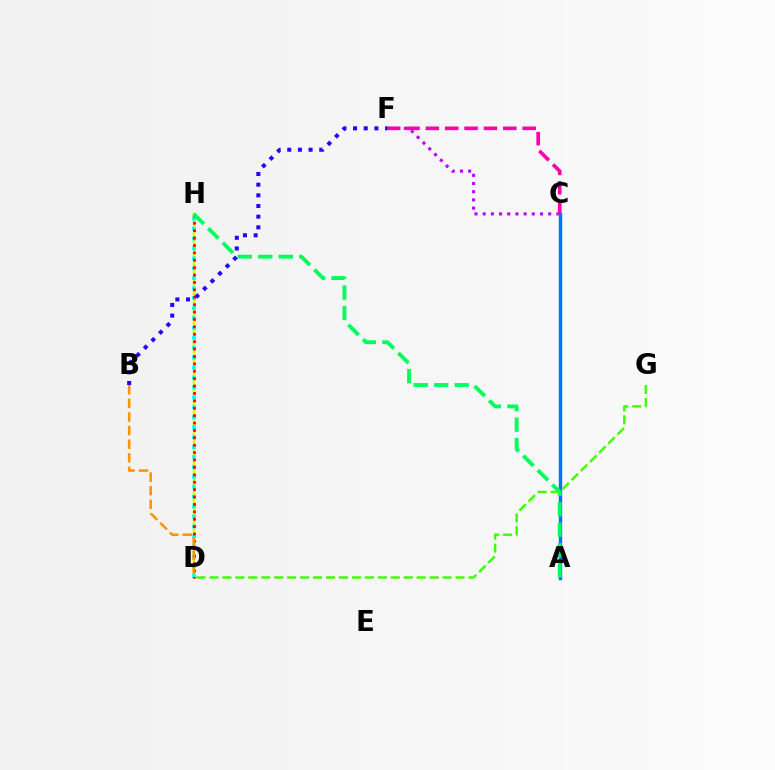{('D', 'H'): [{'color': '#d1ff00', 'line_style': 'solid', 'thickness': 1.76}, {'color': '#00fff6', 'line_style': 'dotted', 'thickness': 2.7}, {'color': '#ff0000', 'line_style': 'dotted', 'thickness': 2.01}], ('C', 'F'): [{'color': '#b900ff', 'line_style': 'dotted', 'thickness': 2.22}, {'color': '#ff00ac', 'line_style': 'dashed', 'thickness': 2.63}], ('A', 'C'): [{'color': '#0074ff', 'line_style': 'solid', 'thickness': 2.46}], ('B', 'D'): [{'color': '#ff9400', 'line_style': 'dashed', 'thickness': 1.85}], ('A', 'H'): [{'color': '#00ff5c', 'line_style': 'dashed', 'thickness': 2.79}], ('B', 'F'): [{'color': '#2500ff', 'line_style': 'dotted', 'thickness': 2.9}], ('D', 'G'): [{'color': '#3dff00', 'line_style': 'dashed', 'thickness': 1.76}]}